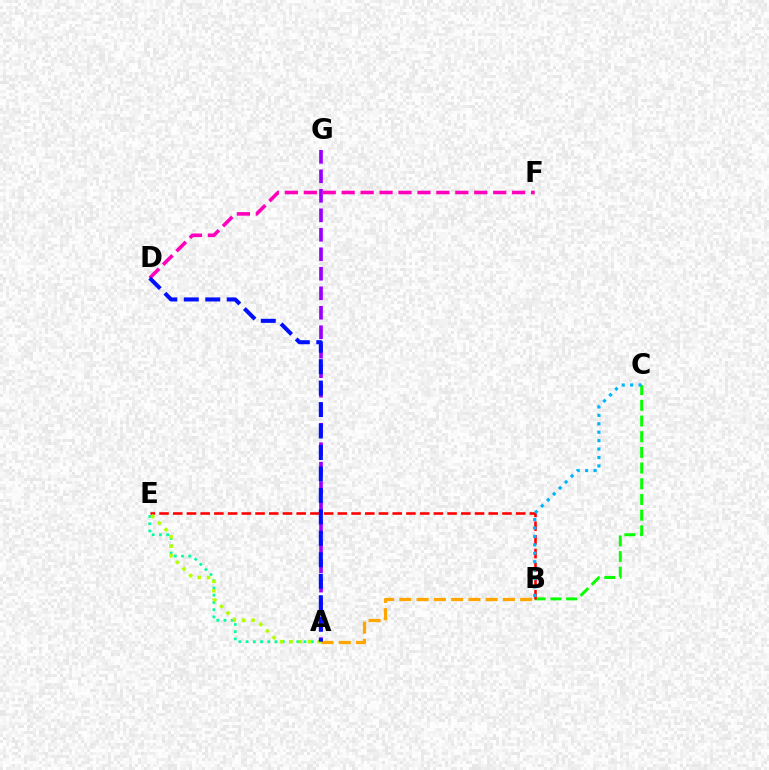{('A', 'G'): [{'color': '#9b00ff', 'line_style': 'dashed', 'thickness': 2.65}], ('A', 'E'): [{'color': '#00ff9d', 'line_style': 'dotted', 'thickness': 1.97}, {'color': '#b3ff00', 'line_style': 'dotted', 'thickness': 2.54}], ('B', 'C'): [{'color': '#08ff00', 'line_style': 'dashed', 'thickness': 2.13}, {'color': '#00b5ff', 'line_style': 'dotted', 'thickness': 2.29}], ('B', 'E'): [{'color': '#ff0000', 'line_style': 'dashed', 'thickness': 1.86}], ('D', 'F'): [{'color': '#ff00bd', 'line_style': 'dashed', 'thickness': 2.57}], ('A', 'B'): [{'color': '#ffa500', 'line_style': 'dashed', 'thickness': 2.34}], ('A', 'D'): [{'color': '#0010ff', 'line_style': 'dashed', 'thickness': 2.92}]}